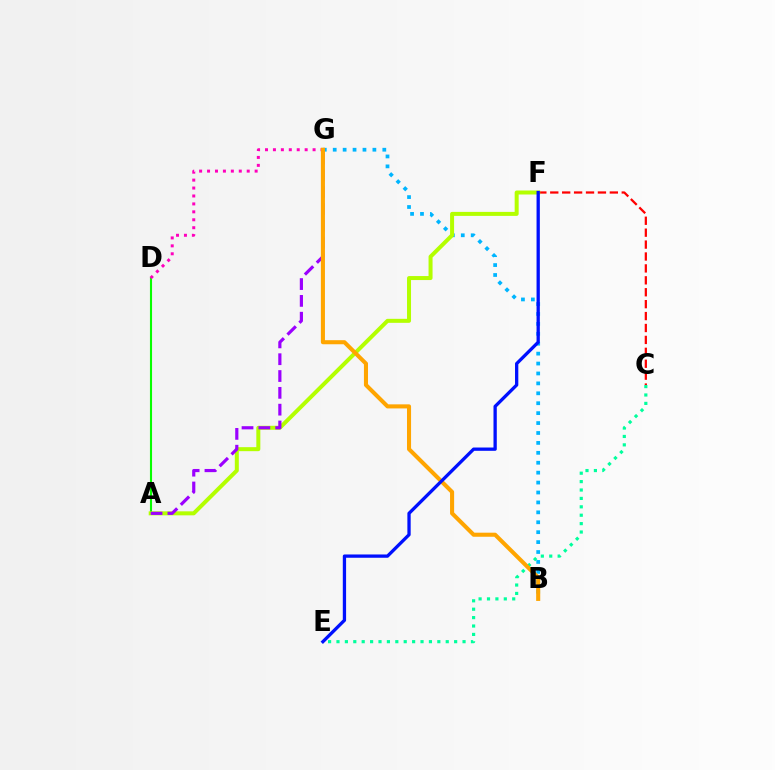{('A', 'D'): [{'color': '#08ff00', 'line_style': 'solid', 'thickness': 1.52}], ('B', 'G'): [{'color': '#00b5ff', 'line_style': 'dotted', 'thickness': 2.7}, {'color': '#ffa500', 'line_style': 'solid', 'thickness': 2.93}], ('C', 'E'): [{'color': '#00ff9d', 'line_style': 'dotted', 'thickness': 2.28}], ('C', 'F'): [{'color': '#ff0000', 'line_style': 'dashed', 'thickness': 1.62}], ('A', 'F'): [{'color': '#b3ff00', 'line_style': 'solid', 'thickness': 2.88}], ('D', 'G'): [{'color': '#ff00bd', 'line_style': 'dotted', 'thickness': 2.16}], ('A', 'G'): [{'color': '#9b00ff', 'line_style': 'dashed', 'thickness': 2.28}], ('E', 'F'): [{'color': '#0010ff', 'line_style': 'solid', 'thickness': 2.37}]}